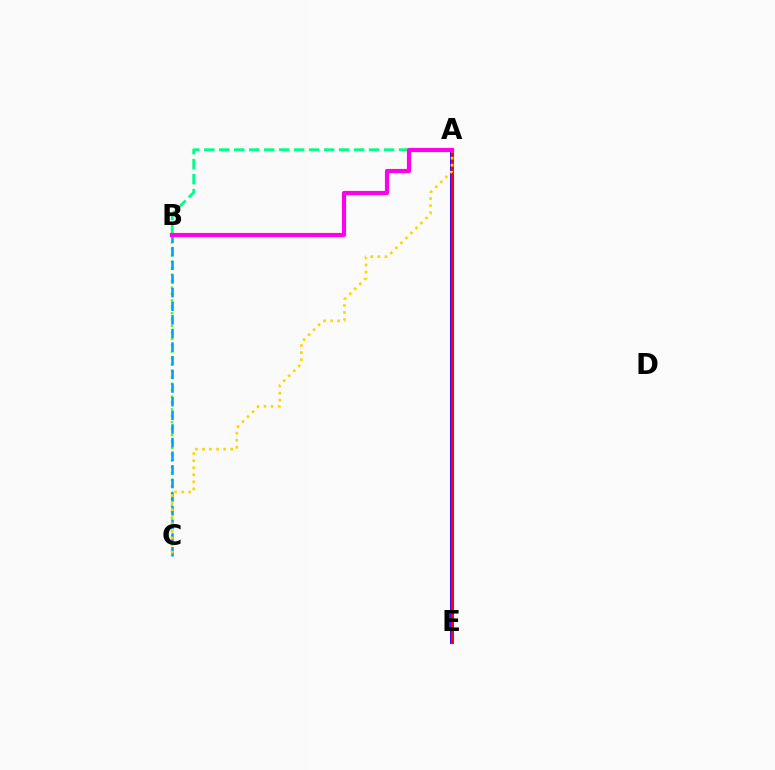{('A', 'B'): [{'color': '#00ff86', 'line_style': 'dashed', 'thickness': 2.03}, {'color': '#ff00ed', 'line_style': 'solid', 'thickness': 2.99}], ('B', 'C'): [{'color': '#4fff00', 'line_style': 'dotted', 'thickness': 1.74}, {'color': '#009eff', 'line_style': 'dashed', 'thickness': 1.85}], ('A', 'E'): [{'color': '#3700ff', 'line_style': 'solid', 'thickness': 2.84}, {'color': '#ff0000', 'line_style': 'solid', 'thickness': 2.2}], ('A', 'C'): [{'color': '#ffd500', 'line_style': 'dotted', 'thickness': 1.92}]}